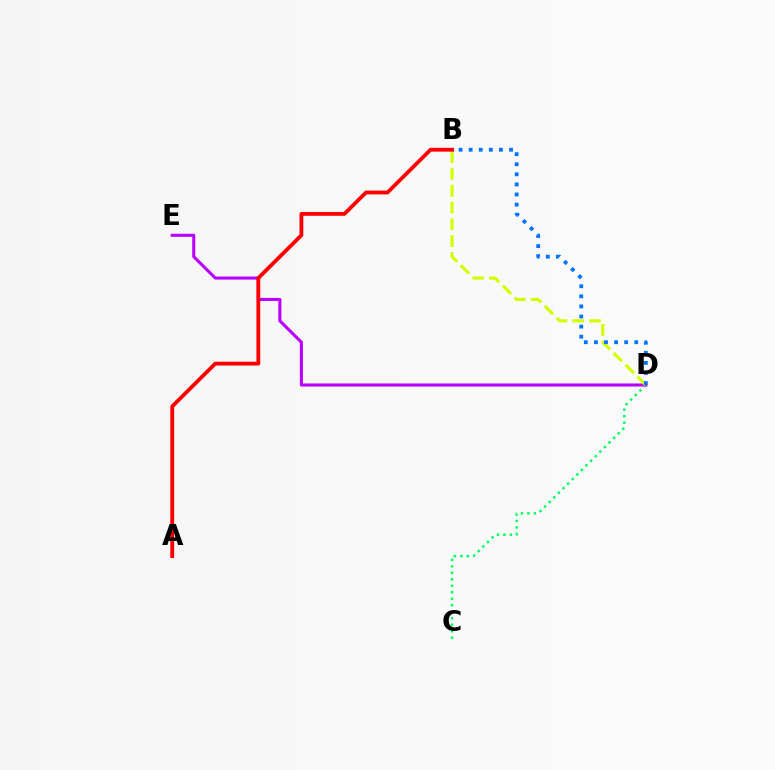{('C', 'D'): [{'color': '#00ff5c', 'line_style': 'dotted', 'thickness': 1.76}], ('D', 'E'): [{'color': '#b900ff', 'line_style': 'solid', 'thickness': 2.21}], ('B', 'D'): [{'color': '#d1ff00', 'line_style': 'dashed', 'thickness': 2.28}, {'color': '#0074ff', 'line_style': 'dotted', 'thickness': 2.74}], ('A', 'B'): [{'color': '#ff0000', 'line_style': 'solid', 'thickness': 2.75}]}